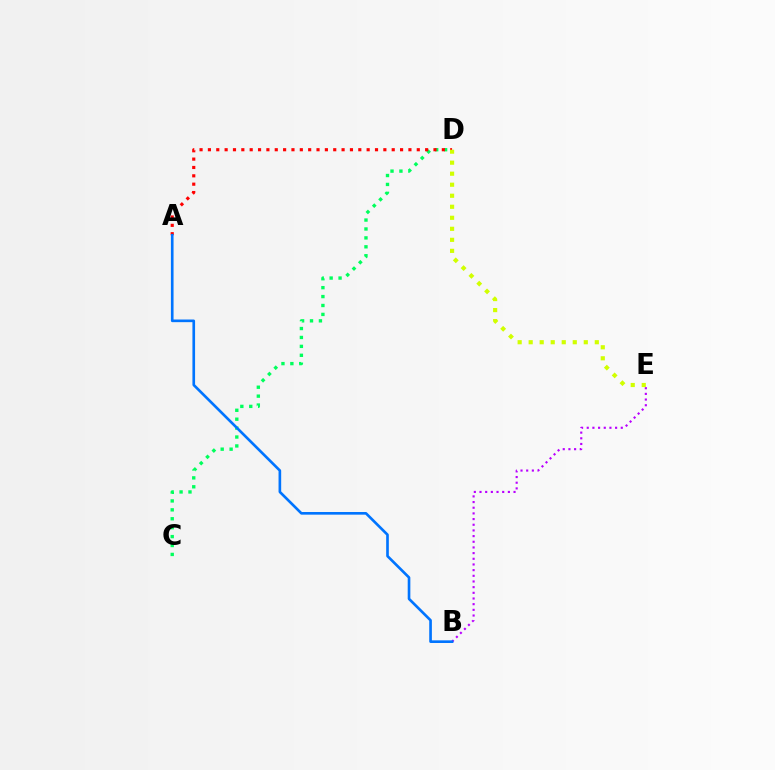{('C', 'D'): [{'color': '#00ff5c', 'line_style': 'dotted', 'thickness': 2.42}], ('B', 'E'): [{'color': '#b900ff', 'line_style': 'dotted', 'thickness': 1.54}], ('A', 'D'): [{'color': '#ff0000', 'line_style': 'dotted', 'thickness': 2.27}], ('A', 'B'): [{'color': '#0074ff', 'line_style': 'solid', 'thickness': 1.91}], ('D', 'E'): [{'color': '#d1ff00', 'line_style': 'dotted', 'thickness': 2.99}]}